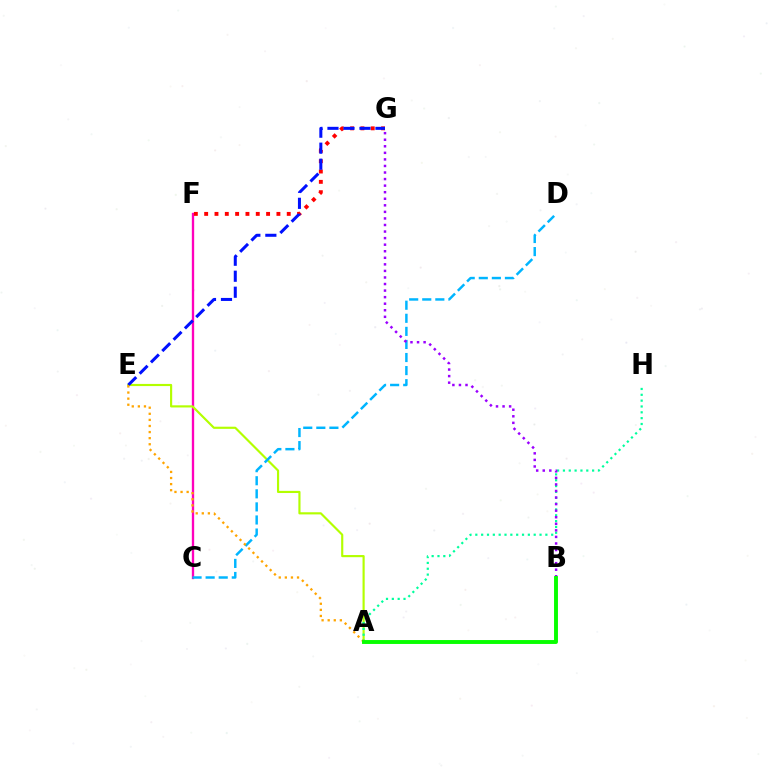{('C', 'F'): [{'color': '#ff00bd', 'line_style': 'solid', 'thickness': 1.68}], ('A', 'E'): [{'color': '#b3ff00', 'line_style': 'solid', 'thickness': 1.55}, {'color': '#ffa500', 'line_style': 'dotted', 'thickness': 1.65}], ('F', 'G'): [{'color': '#ff0000', 'line_style': 'dotted', 'thickness': 2.8}], ('E', 'G'): [{'color': '#0010ff', 'line_style': 'dashed', 'thickness': 2.17}], ('A', 'H'): [{'color': '#00ff9d', 'line_style': 'dotted', 'thickness': 1.59}], ('C', 'D'): [{'color': '#00b5ff', 'line_style': 'dashed', 'thickness': 1.78}], ('B', 'G'): [{'color': '#9b00ff', 'line_style': 'dotted', 'thickness': 1.78}], ('A', 'B'): [{'color': '#08ff00', 'line_style': 'solid', 'thickness': 2.81}]}